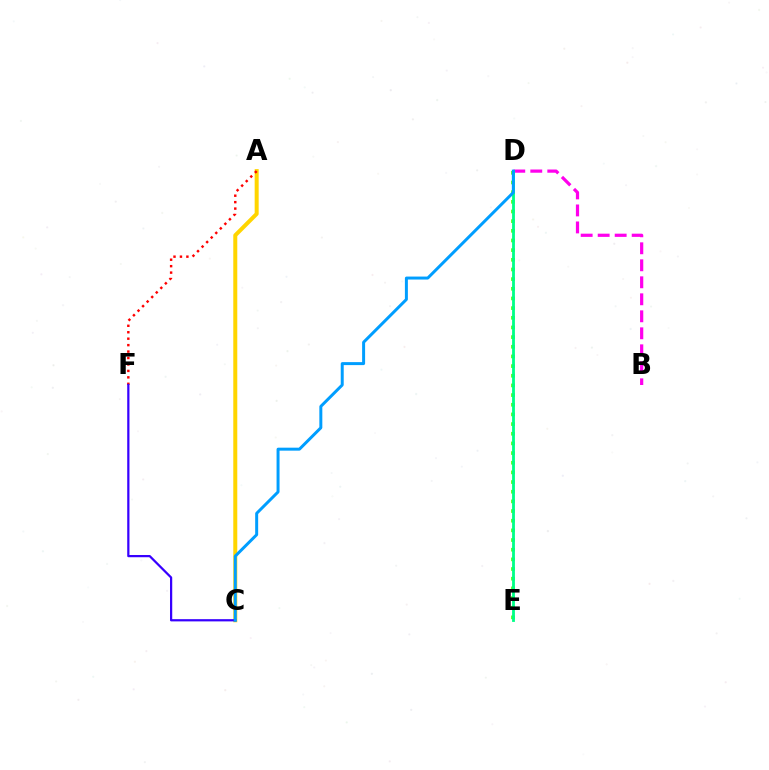{('D', 'E'): [{'color': '#4fff00', 'line_style': 'dotted', 'thickness': 2.63}, {'color': '#00ff86', 'line_style': 'solid', 'thickness': 2.03}], ('A', 'C'): [{'color': '#ffd500', 'line_style': 'solid', 'thickness': 2.88}], ('A', 'F'): [{'color': '#ff0000', 'line_style': 'dotted', 'thickness': 1.75}], ('B', 'D'): [{'color': '#ff00ed', 'line_style': 'dashed', 'thickness': 2.31}], ('C', 'F'): [{'color': '#3700ff', 'line_style': 'solid', 'thickness': 1.6}], ('C', 'D'): [{'color': '#009eff', 'line_style': 'solid', 'thickness': 2.14}]}